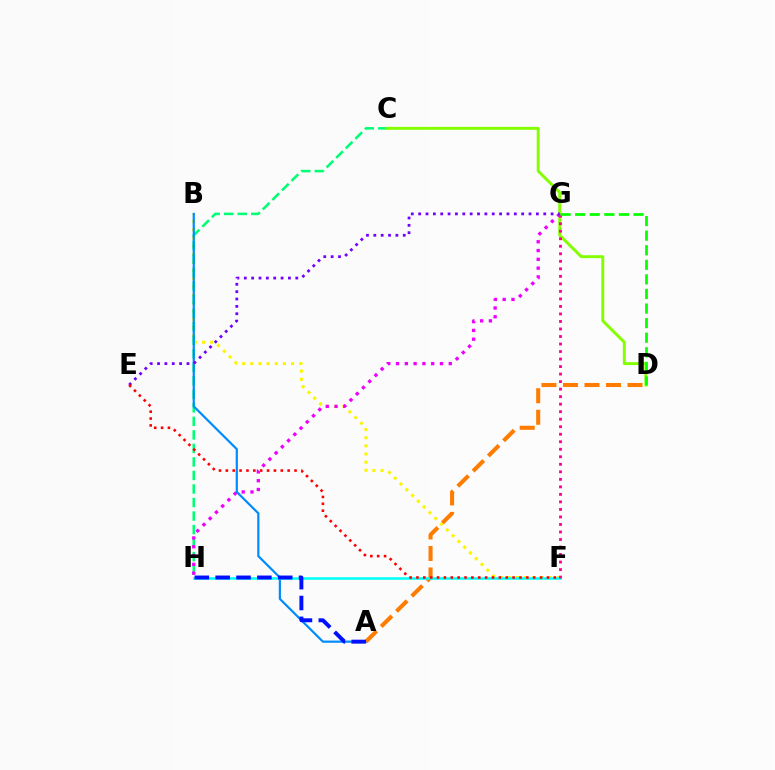{('B', 'F'): [{'color': '#fcf500', 'line_style': 'dotted', 'thickness': 2.22}], ('C', 'H'): [{'color': '#00ff74', 'line_style': 'dashed', 'thickness': 1.84}], ('C', 'D'): [{'color': '#84ff00', 'line_style': 'solid', 'thickness': 2.12}], ('G', 'H'): [{'color': '#ee00ff', 'line_style': 'dotted', 'thickness': 2.39}], ('A', 'B'): [{'color': '#008cff', 'line_style': 'solid', 'thickness': 1.59}], ('A', 'D'): [{'color': '#ff7c00', 'line_style': 'dashed', 'thickness': 2.92}], ('F', 'H'): [{'color': '#00fff6', 'line_style': 'solid', 'thickness': 1.83}], ('F', 'G'): [{'color': '#ff0094', 'line_style': 'dotted', 'thickness': 2.04}], ('A', 'H'): [{'color': '#0010ff', 'line_style': 'dashed', 'thickness': 2.83}], ('E', 'G'): [{'color': '#7200ff', 'line_style': 'dotted', 'thickness': 2.0}], ('D', 'G'): [{'color': '#08ff00', 'line_style': 'dashed', 'thickness': 1.98}], ('E', 'F'): [{'color': '#ff0000', 'line_style': 'dotted', 'thickness': 1.87}]}